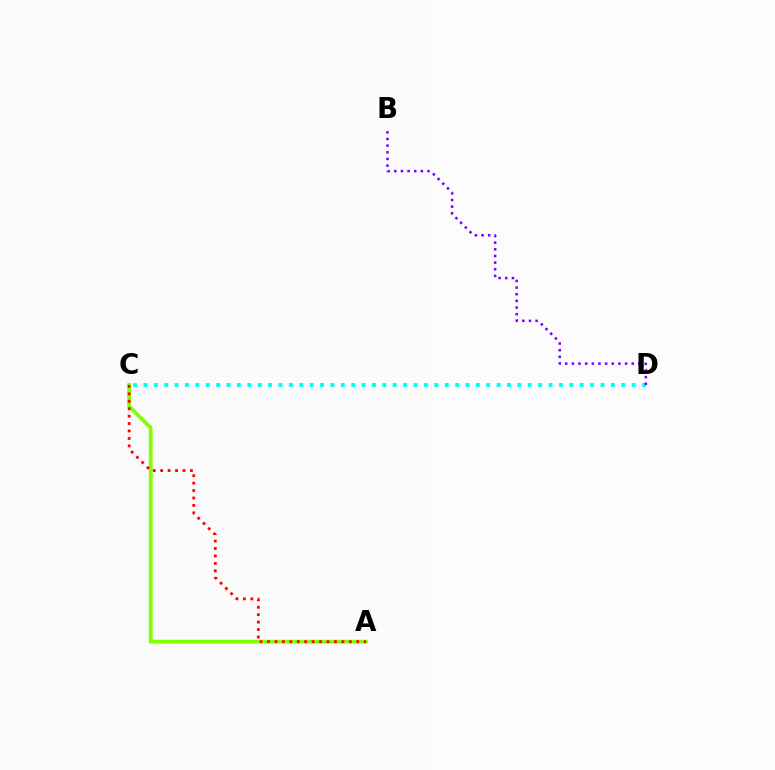{('A', 'C'): [{'color': '#84ff00', 'line_style': 'solid', 'thickness': 2.75}, {'color': '#ff0000', 'line_style': 'dotted', 'thickness': 2.02}], ('C', 'D'): [{'color': '#00fff6', 'line_style': 'dotted', 'thickness': 2.82}], ('B', 'D'): [{'color': '#7200ff', 'line_style': 'dotted', 'thickness': 1.81}]}